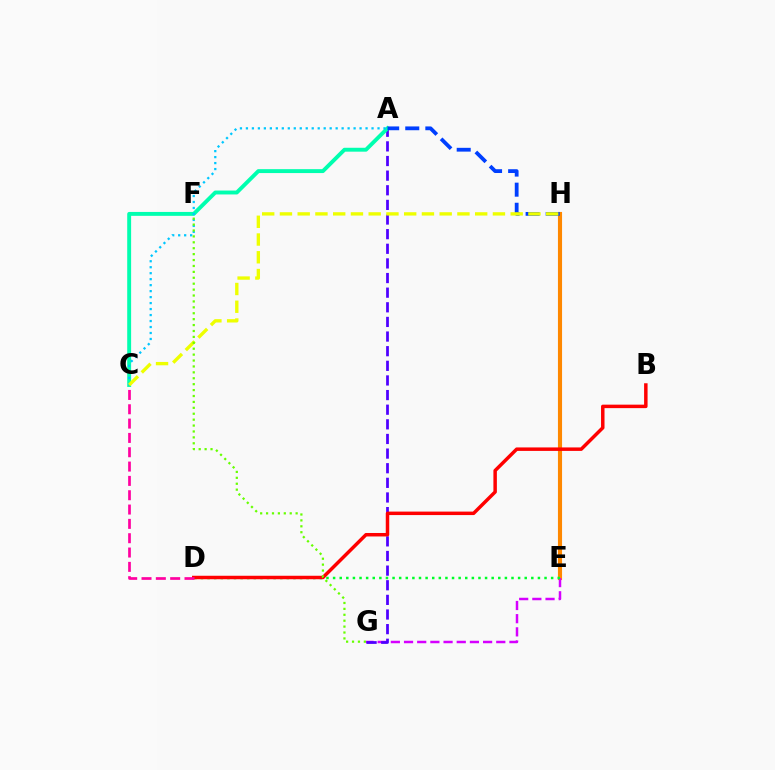{('E', 'H'): [{'color': '#ff8800', 'line_style': 'solid', 'thickness': 2.96}], ('E', 'G'): [{'color': '#d600ff', 'line_style': 'dashed', 'thickness': 1.79}], ('A', 'G'): [{'color': '#4f00ff', 'line_style': 'dashed', 'thickness': 1.99}], ('A', 'C'): [{'color': '#00ffaf', 'line_style': 'solid', 'thickness': 2.81}, {'color': '#00c7ff', 'line_style': 'dotted', 'thickness': 1.63}], ('D', 'E'): [{'color': '#00ff27', 'line_style': 'dotted', 'thickness': 1.8}], ('B', 'D'): [{'color': '#ff0000', 'line_style': 'solid', 'thickness': 2.5}], ('C', 'D'): [{'color': '#ff00a0', 'line_style': 'dashed', 'thickness': 1.95}], ('A', 'H'): [{'color': '#003fff', 'line_style': 'dashed', 'thickness': 2.73}], ('C', 'H'): [{'color': '#eeff00', 'line_style': 'dashed', 'thickness': 2.41}], ('F', 'G'): [{'color': '#66ff00', 'line_style': 'dotted', 'thickness': 1.61}]}